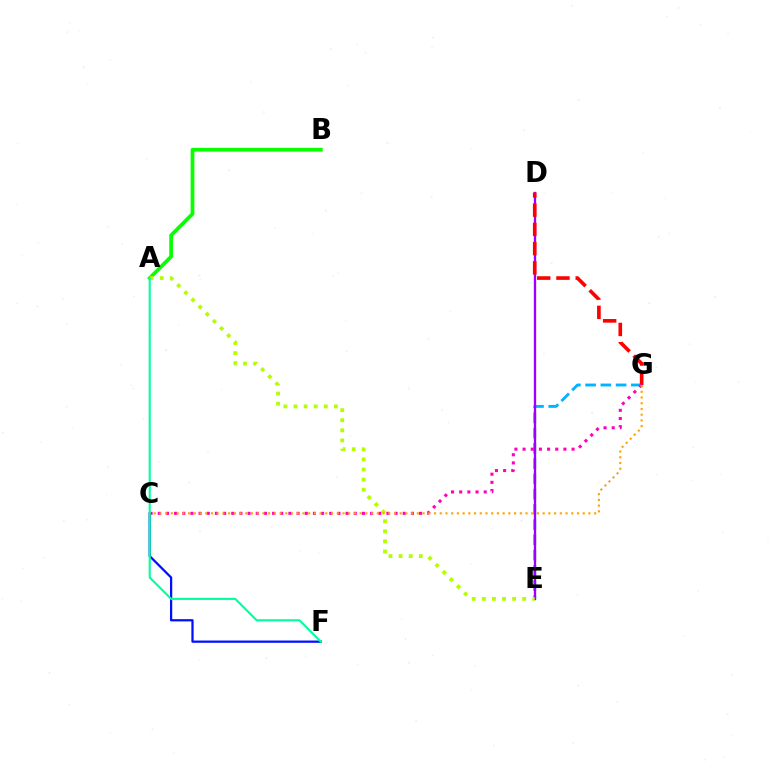{('E', 'G'): [{'color': '#00b5ff', 'line_style': 'dashed', 'thickness': 2.07}], ('A', 'B'): [{'color': '#08ff00', 'line_style': 'solid', 'thickness': 2.69}], ('D', 'E'): [{'color': '#9b00ff', 'line_style': 'solid', 'thickness': 1.68}], ('C', 'F'): [{'color': '#0010ff', 'line_style': 'solid', 'thickness': 1.63}], ('A', 'E'): [{'color': '#b3ff00', 'line_style': 'dotted', 'thickness': 2.74}], ('D', 'G'): [{'color': '#ff0000', 'line_style': 'dashed', 'thickness': 2.61}], ('C', 'G'): [{'color': '#ff00bd', 'line_style': 'dotted', 'thickness': 2.22}, {'color': '#ffa500', 'line_style': 'dotted', 'thickness': 1.55}], ('A', 'F'): [{'color': '#00ff9d', 'line_style': 'solid', 'thickness': 1.52}]}